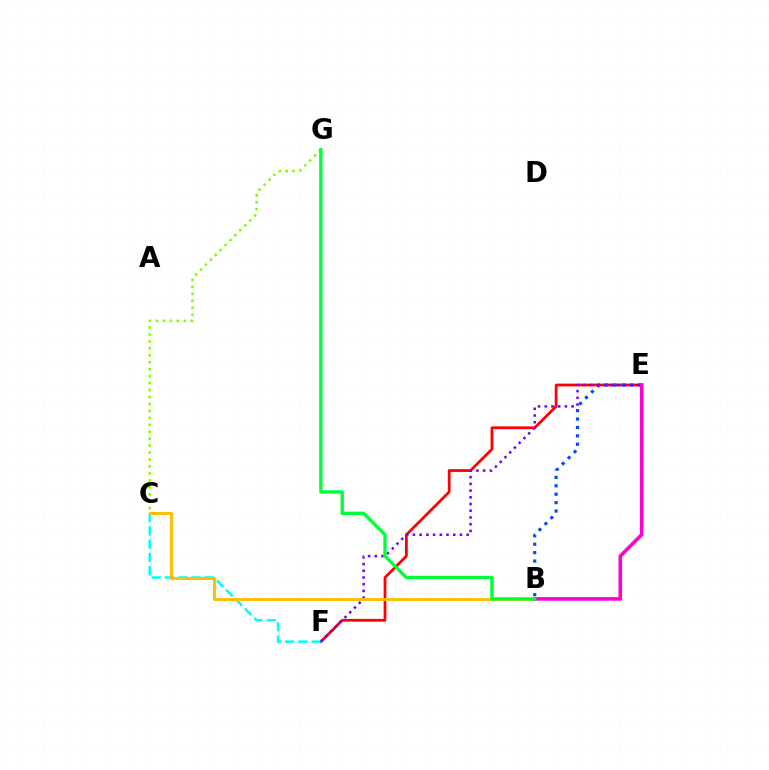{('E', 'F'): [{'color': '#ff0000', 'line_style': 'solid', 'thickness': 2.0}, {'color': '#7200ff', 'line_style': 'dotted', 'thickness': 1.82}], ('B', 'E'): [{'color': '#004bff', 'line_style': 'dotted', 'thickness': 2.28}, {'color': '#ff00cf', 'line_style': 'solid', 'thickness': 2.6}], ('C', 'F'): [{'color': '#00fff6', 'line_style': 'dashed', 'thickness': 1.8}], ('C', 'G'): [{'color': '#84ff00', 'line_style': 'dotted', 'thickness': 1.89}], ('B', 'C'): [{'color': '#ffbd00', 'line_style': 'solid', 'thickness': 2.08}], ('B', 'G'): [{'color': '#00ff39', 'line_style': 'solid', 'thickness': 2.41}]}